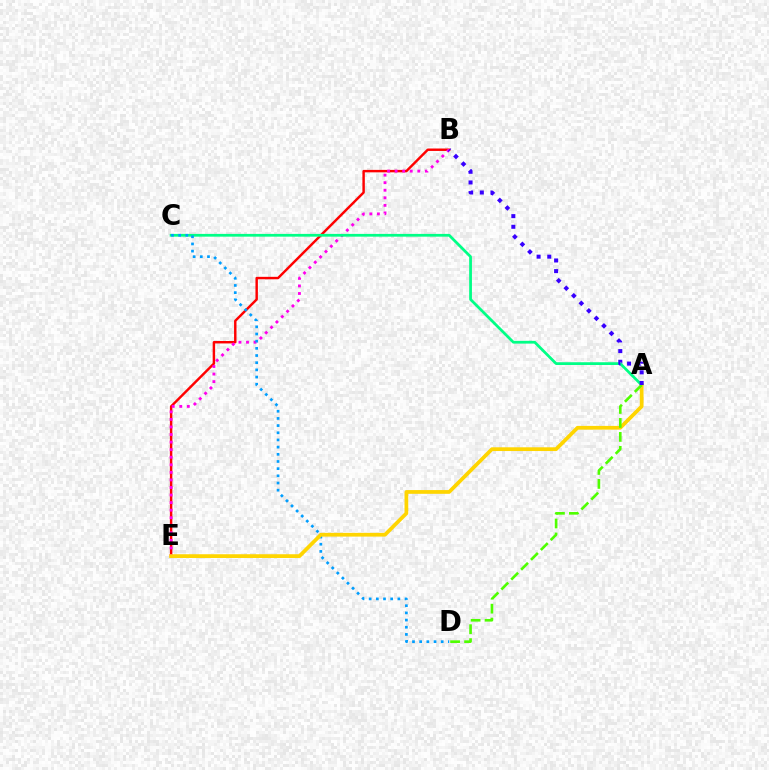{('B', 'E'): [{'color': '#ff0000', 'line_style': 'solid', 'thickness': 1.76}, {'color': '#ff00ed', 'line_style': 'dotted', 'thickness': 2.05}], ('A', 'C'): [{'color': '#00ff86', 'line_style': 'solid', 'thickness': 1.99}], ('C', 'D'): [{'color': '#009eff', 'line_style': 'dotted', 'thickness': 1.95}], ('A', 'E'): [{'color': '#ffd500', 'line_style': 'solid', 'thickness': 2.69}], ('A', 'D'): [{'color': '#4fff00', 'line_style': 'dashed', 'thickness': 1.9}], ('A', 'B'): [{'color': '#3700ff', 'line_style': 'dotted', 'thickness': 2.9}]}